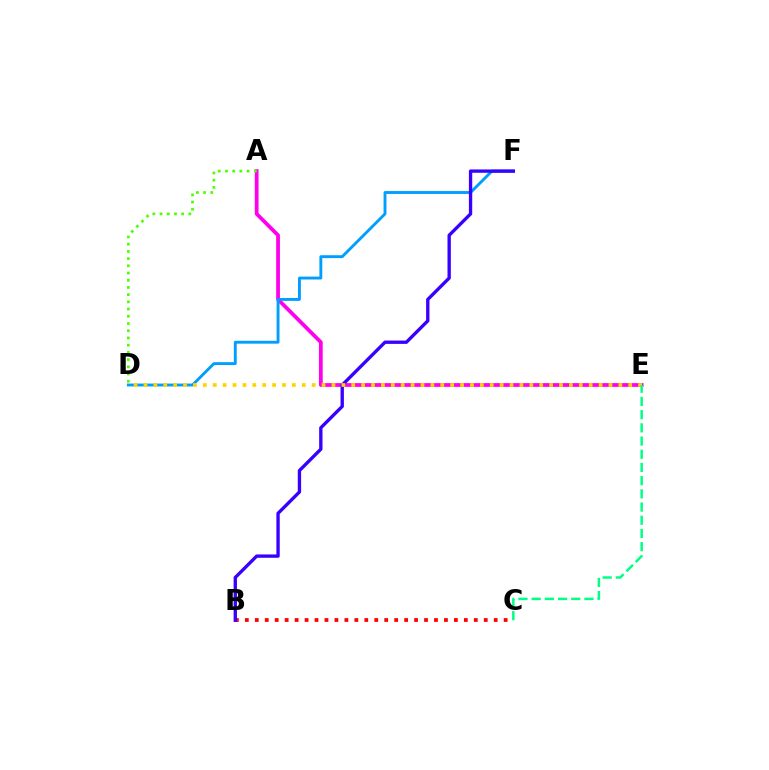{('A', 'E'): [{'color': '#ff00ed', 'line_style': 'solid', 'thickness': 2.71}], ('D', 'F'): [{'color': '#009eff', 'line_style': 'solid', 'thickness': 2.07}], ('B', 'C'): [{'color': '#ff0000', 'line_style': 'dotted', 'thickness': 2.7}], ('B', 'F'): [{'color': '#3700ff', 'line_style': 'solid', 'thickness': 2.4}], ('D', 'E'): [{'color': '#ffd500', 'line_style': 'dotted', 'thickness': 2.69}], ('A', 'D'): [{'color': '#4fff00', 'line_style': 'dotted', 'thickness': 1.96}], ('C', 'E'): [{'color': '#00ff86', 'line_style': 'dashed', 'thickness': 1.79}]}